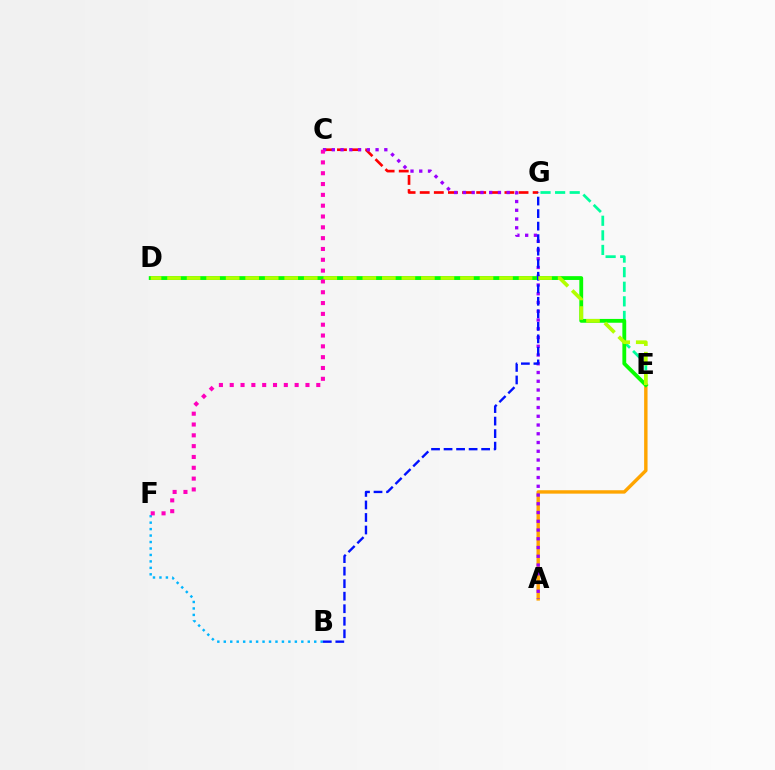{('C', 'G'): [{'color': '#ff0000', 'line_style': 'dashed', 'thickness': 1.92}], ('B', 'F'): [{'color': '#00b5ff', 'line_style': 'dotted', 'thickness': 1.76}], ('E', 'G'): [{'color': '#00ff9d', 'line_style': 'dashed', 'thickness': 1.98}], ('A', 'E'): [{'color': '#ffa500', 'line_style': 'solid', 'thickness': 2.45}], ('A', 'C'): [{'color': '#9b00ff', 'line_style': 'dotted', 'thickness': 2.38}], ('D', 'E'): [{'color': '#08ff00', 'line_style': 'solid', 'thickness': 2.75}, {'color': '#b3ff00', 'line_style': 'dashed', 'thickness': 2.65}], ('B', 'G'): [{'color': '#0010ff', 'line_style': 'dashed', 'thickness': 1.7}], ('C', 'F'): [{'color': '#ff00bd', 'line_style': 'dotted', 'thickness': 2.94}]}